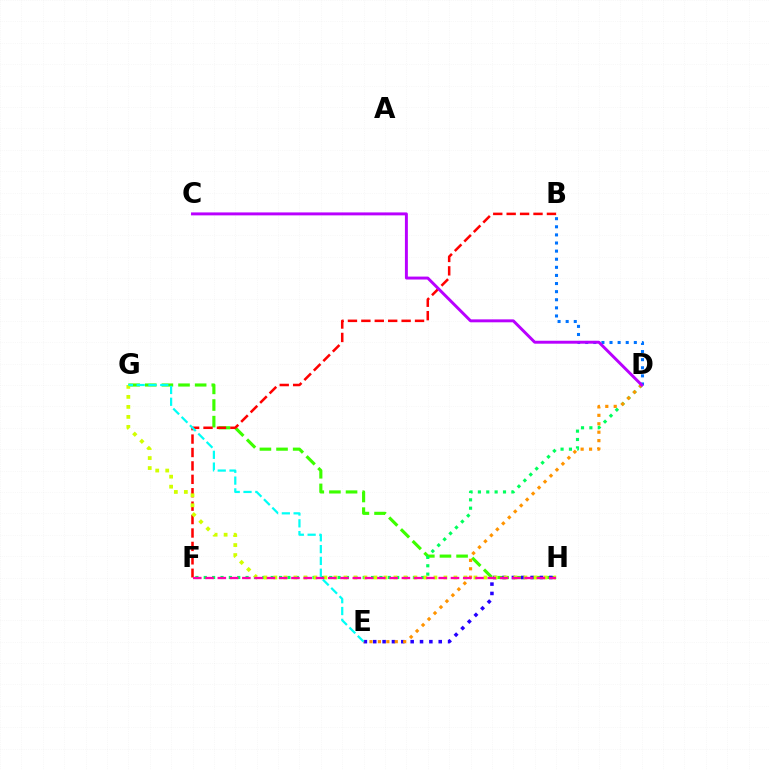{('G', 'H'): [{'color': '#3dff00', 'line_style': 'dashed', 'thickness': 2.26}, {'color': '#d1ff00', 'line_style': 'dotted', 'thickness': 2.72}], ('B', 'F'): [{'color': '#ff0000', 'line_style': 'dashed', 'thickness': 1.82}], ('D', 'F'): [{'color': '#00ff5c', 'line_style': 'dotted', 'thickness': 2.27}], ('E', 'H'): [{'color': '#2500ff', 'line_style': 'dotted', 'thickness': 2.54}], ('B', 'D'): [{'color': '#0074ff', 'line_style': 'dotted', 'thickness': 2.2}], ('D', 'E'): [{'color': '#ff9400', 'line_style': 'dotted', 'thickness': 2.29}], ('C', 'D'): [{'color': '#b900ff', 'line_style': 'solid', 'thickness': 2.12}], ('E', 'G'): [{'color': '#00fff6', 'line_style': 'dashed', 'thickness': 1.6}], ('F', 'H'): [{'color': '#ff00ac', 'line_style': 'dashed', 'thickness': 1.67}]}